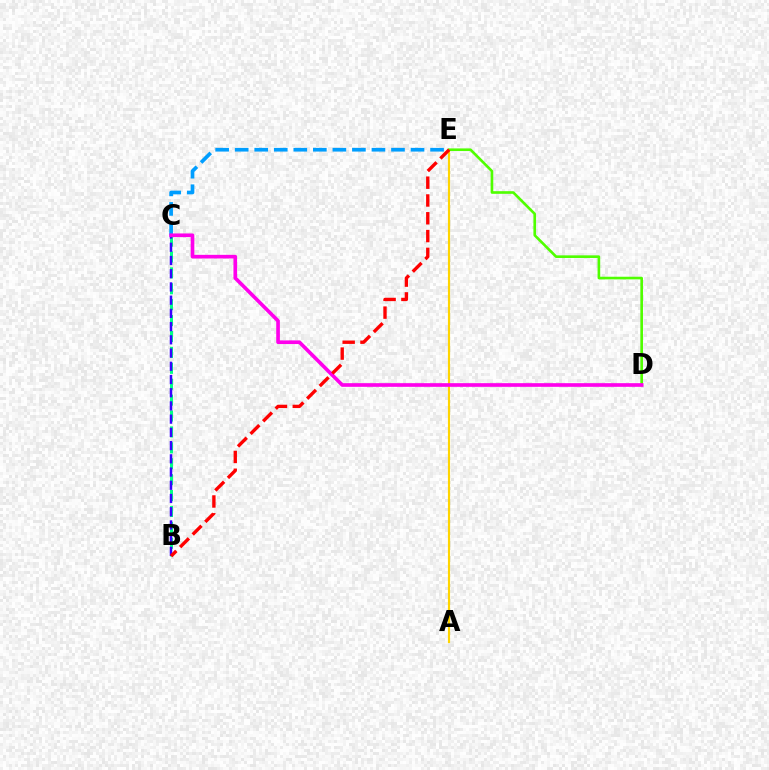{('A', 'E'): [{'color': '#ffd500', 'line_style': 'solid', 'thickness': 1.55}], ('C', 'E'): [{'color': '#009eff', 'line_style': 'dashed', 'thickness': 2.65}], ('D', 'E'): [{'color': '#4fff00', 'line_style': 'solid', 'thickness': 1.9}], ('B', 'C'): [{'color': '#00ff86', 'line_style': 'dashed', 'thickness': 2.16}, {'color': '#3700ff', 'line_style': 'dashed', 'thickness': 1.8}], ('C', 'D'): [{'color': '#ff00ed', 'line_style': 'solid', 'thickness': 2.63}], ('B', 'E'): [{'color': '#ff0000', 'line_style': 'dashed', 'thickness': 2.42}]}